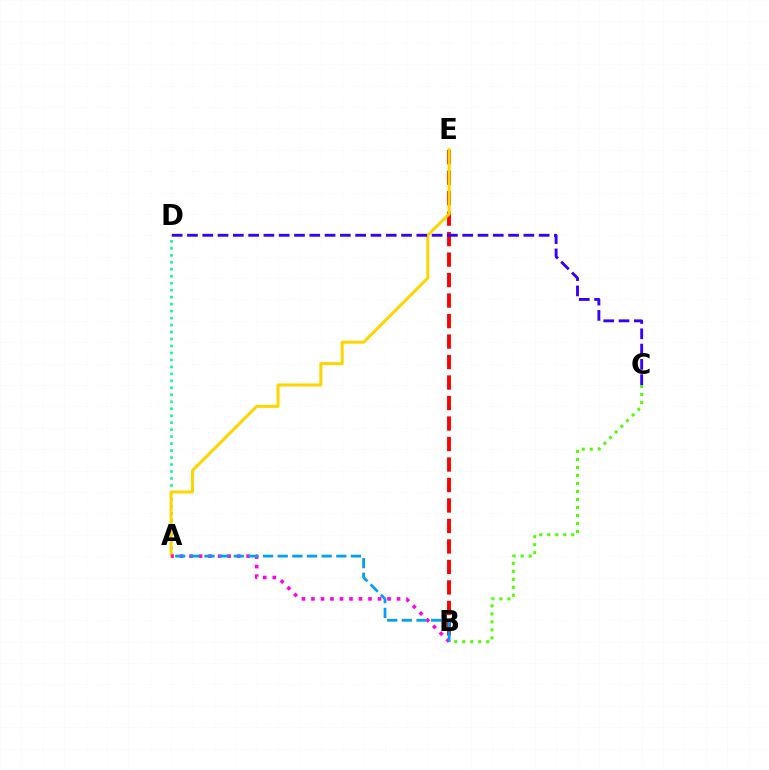{('A', 'D'): [{'color': '#00ff86', 'line_style': 'dotted', 'thickness': 1.89}], ('B', 'E'): [{'color': '#ff0000', 'line_style': 'dashed', 'thickness': 2.78}], ('A', 'E'): [{'color': '#ffd500', 'line_style': 'solid', 'thickness': 2.17}], ('A', 'B'): [{'color': '#ff00ed', 'line_style': 'dotted', 'thickness': 2.58}, {'color': '#009eff', 'line_style': 'dashed', 'thickness': 1.99}], ('B', 'C'): [{'color': '#4fff00', 'line_style': 'dotted', 'thickness': 2.17}], ('C', 'D'): [{'color': '#3700ff', 'line_style': 'dashed', 'thickness': 2.08}]}